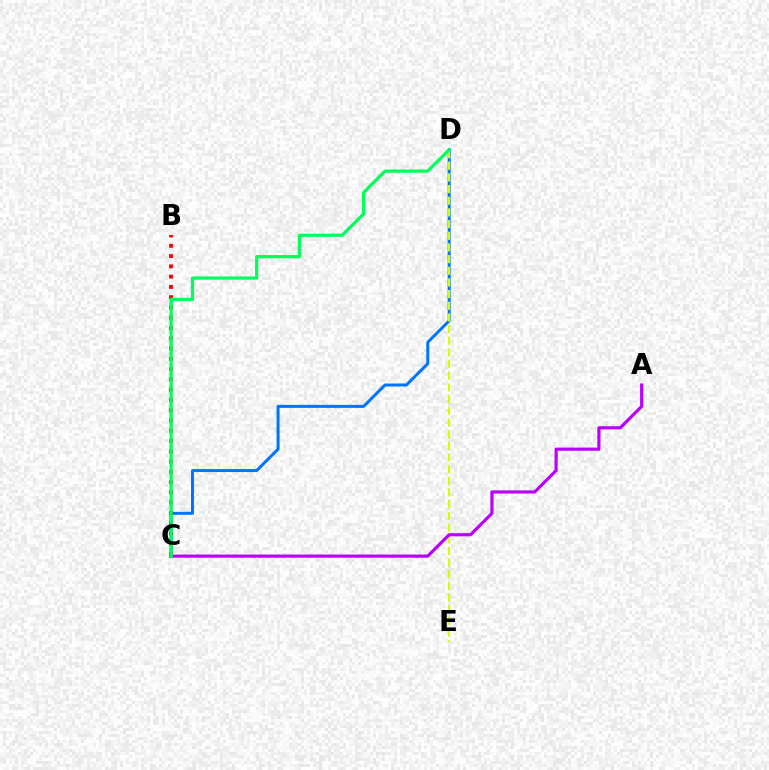{('C', 'D'): [{'color': '#0074ff', 'line_style': 'solid', 'thickness': 2.15}, {'color': '#00ff5c', 'line_style': 'solid', 'thickness': 2.33}], ('D', 'E'): [{'color': '#d1ff00', 'line_style': 'dashed', 'thickness': 1.59}], ('B', 'C'): [{'color': '#ff0000', 'line_style': 'dotted', 'thickness': 2.79}], ('A', 'C'): [{'color': '#b900ff', 'line_style': 'solid', 'thickness': 2.27}]}